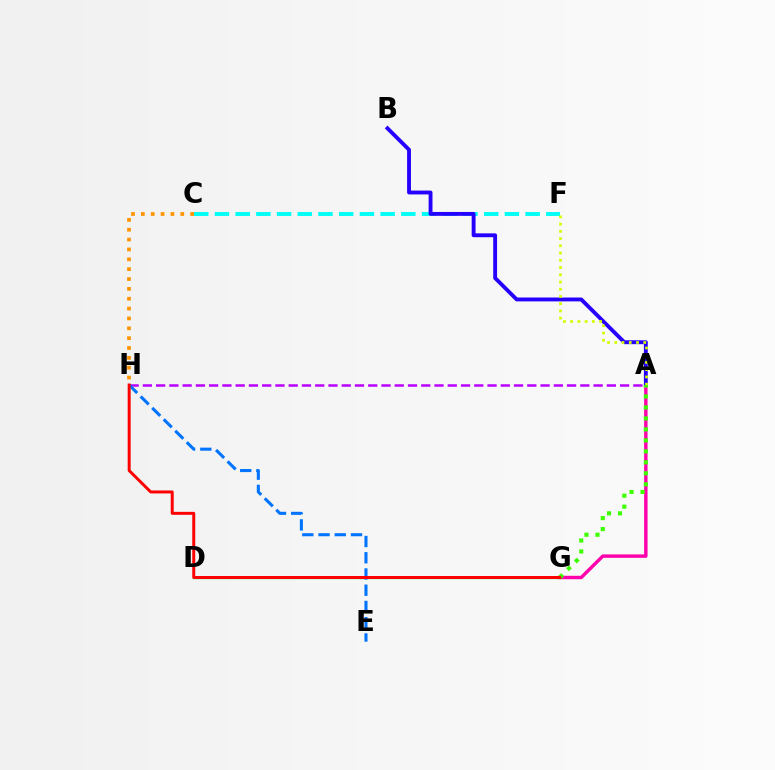{('C', 'H'): [{'color': '#ff9400', 'line_style': 'dotted', 'thickness': 2.68}], ('C', 'F'): [{'color': '#00fff6', 'line_style': 'dashed', 'thickness': 2.81}], ('A', 'H'): [{'color': '#b900ff', 'line_style': 'dashed', 'thickness': 1.8}], ('D', 'G'): [{'color': '#00ff5c', 'line_style': 'solid', 'thickness': 1.67}], ('A', 'G'): [{'color': '#ff00ac', 'line_style': 'solid', 'thickness': 2.46}, {'color': '#3dff00', 'line_style': 'dotted', 'thickness': 2.98}], ('A', 'B'): [{'color': '#2500ff', 'line_style': 'solid', 'thickness': 2.78}], ('E', 'H'): [{'color': '#0074ff', 'line_style': 'dashed', 'thickness': 2.21}], ('A', 'F'): [{'color': '#d1ff00', 'line_style': 'dotted', 'thickness': 1.97}], ('G', 'H'): [{'color': '#ff0000', 'line_style': 'solid', 'thickness': 2.14}]}